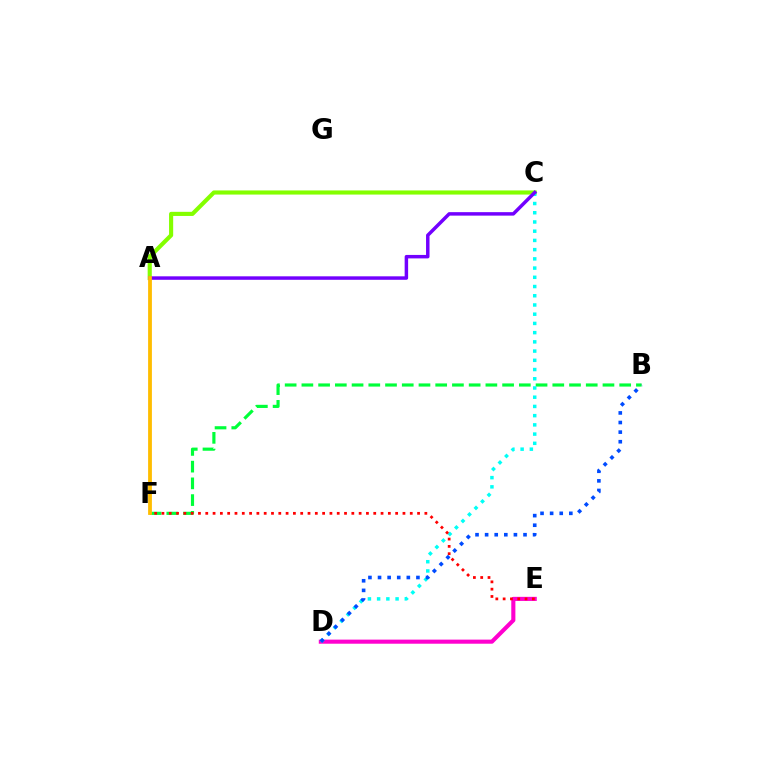{('B', 'F'): [{'color': '#00ff39', 'line_style': 'dashed', 'thickness': 2.27}], ('A', 'C'): [{'color': '#84ff00', 'line_style': 'solid', 'thickness': 2.97}, {'color': '#7200ff', 'line_style': 'solid', 'thickness': 2.5}], ('D', 'E'): [{'color': '#ff00cf', 'line_style': 'solid', 'thickness': 2.95}], ('C', 'D'): [{'color': '#00fff6', 'line_style': 'dotted', 'thickness': 2.51}], ('A', 'F'): [{'color': '#ffbd00', 'line_style': 'solid', 'thickness': 2.73}], ('E', 'F'): [{'color': '#ff0000', 'line_style': 'dotted', 'thickness': 1.98}], ('B', 'D'): [{'color': '#004bff', 'line_style': 'dotted', 'thickness': 2.61}]}